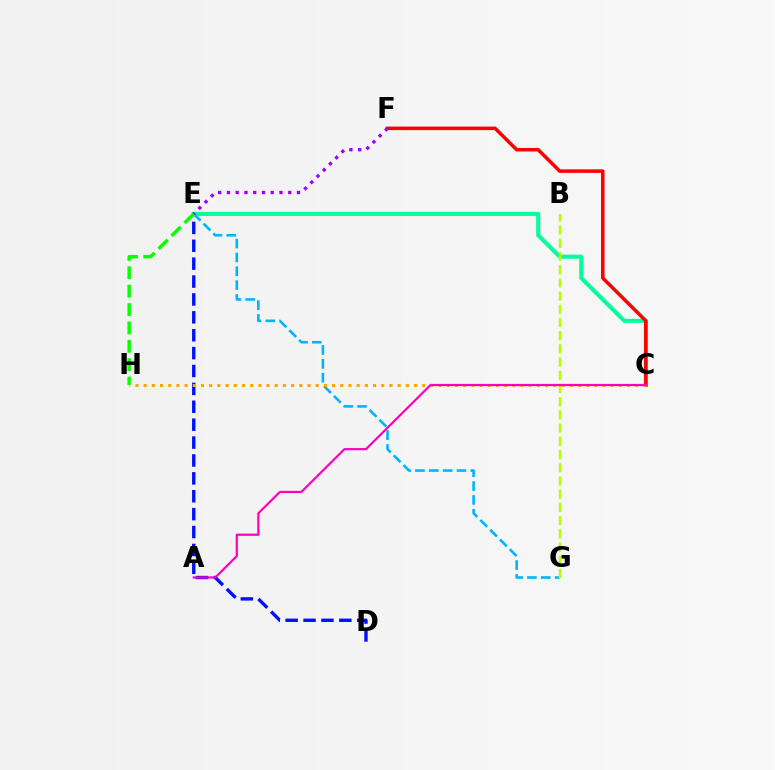{('C', 'E'): [{'color': '#00ff9d', 'line_style': 'solid', 'thickness': 2.94}], ('C', 'F'): [{'color': '#ff0000', 'line_style': 'solid', 'thickness': 2.54}], ('D', 'E'): [{'color': '#0010ff', 'line_style': 'dashed', 'thickness': 2.43}], ('E', 'G'): [{'color': '#00b5ff', 'line_style': 'dashed', 'thickness': 1.88}], ('E', 'H'): [{'color': '#08ff00', 'line_style': 'dashed', 'thickness': 2.5}], ('C', 'H'): [{'color': '#ffa500', 'line_style': 'dotted', 'thickness': 2.23}], ('B', 'G'): [{'color': '#b3ff00', 'line_style': 'dashed', 'thickness': 1.79}], ('E', 'F'): [{'color': '#9b00ff', 'line_style': 'dotted', 'thickness': 2.38}], ('A', 'C'): [{'color': '#ff00bd', 'line_style': 'solid', 'thickness': 1.58}]}